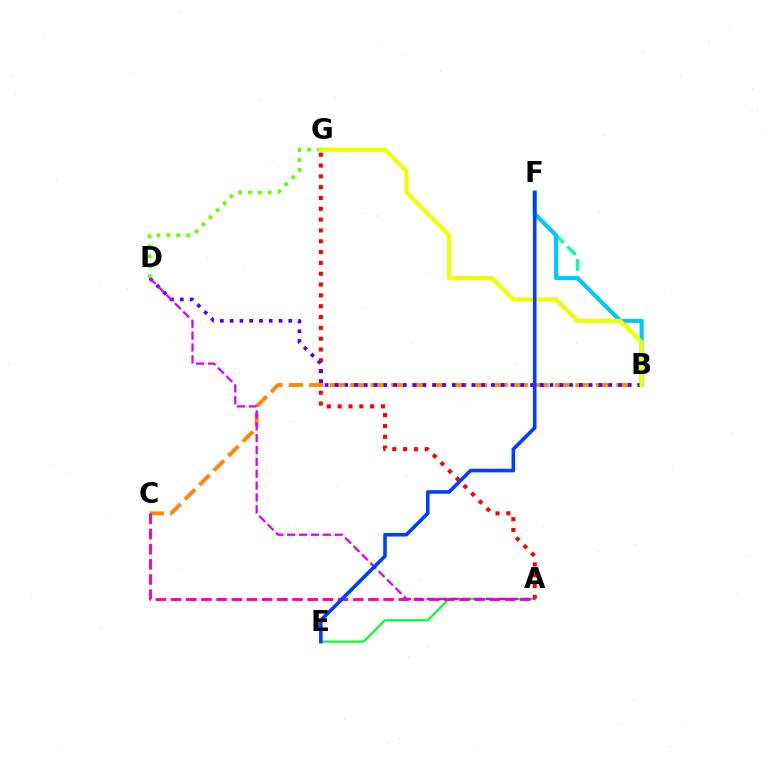{('B', 'F'): [{'color': '#00ffaf', 'line_style': 'dashed', 'thickness': 2.29}, {'color': '#00c7ff', 'line_style': 'solid', 'thickness': 2.98}], ('A', 'E'): [{'color': '#00ff27', 'line_style': 'solid', 'thickness': 1.54}], ('A', 'G'): [{'color': '#ff0000', 'line_style': 'dotted', 'thickness': 2.94}], ('B', 'C'): [{'color': '#ff8800', 'line_style': 'dashed', 'thickness': 2.78}], ('B', 'D'): [{'color': '#4f00ff', 'line_style': 'dotted', 'thickness': 2.66}], ('A', 'C'): [{'color': '#ff00a0', 'line_style': 'dashed', 'thickness': 2.06}], ('D', 'G'): [{'color': '#66ff00', 'line_style': 'dotted', 'thickness': 2.7}], ('B', 'G'): [{'color': '#eeff00', 'line_style': 'solid', 'thickness': 2.98}], ('A', 'D'): [{'color': '#d600ff', 'line_style': 'dashed', 'thickness': 1.61}], ('E', 'F'): [{'color': '#003fff', 'line_style': 'solid', 'thickness': 2.59}]}